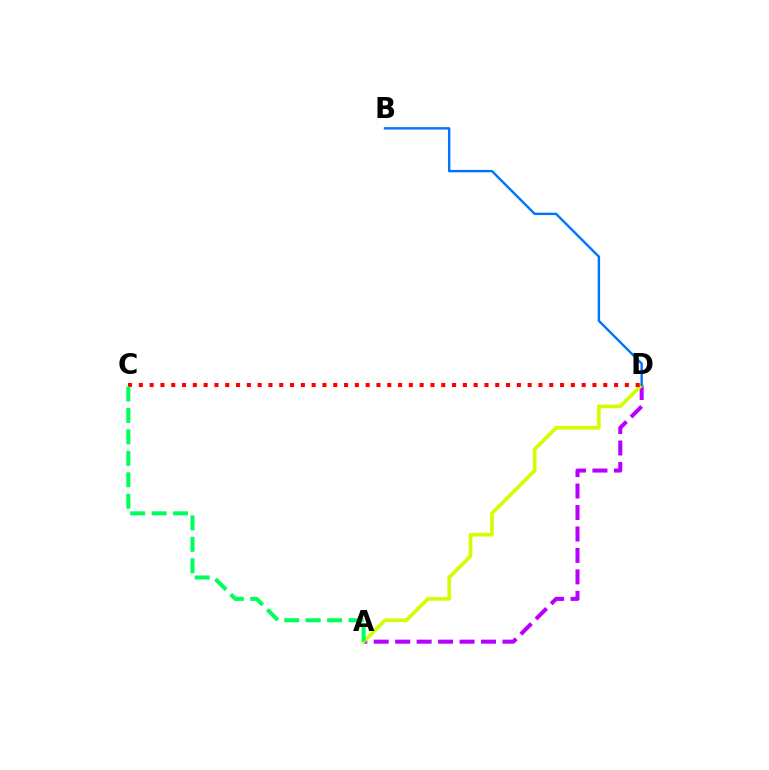{('A', 'D'): [{'color': '#b900ff', 'line_style': 'dashed', 'thickness': 2.91}, {'color': '#d1ff00', 'line_style': 'solid', 'thickness': 2.61}], ('B', 'D'): [{'color': '#0074ff', 'line_style': 'solid', 'thickness': 1.73}], ('C', 'D'): [{'color': '#ff0000', 'line_style': 'dotted', 'thickness': 2.93}], ('A', 'C'): [{'color': '#00ff5c', 'line_style': 'dashed', 'thickness': 2.91}]}